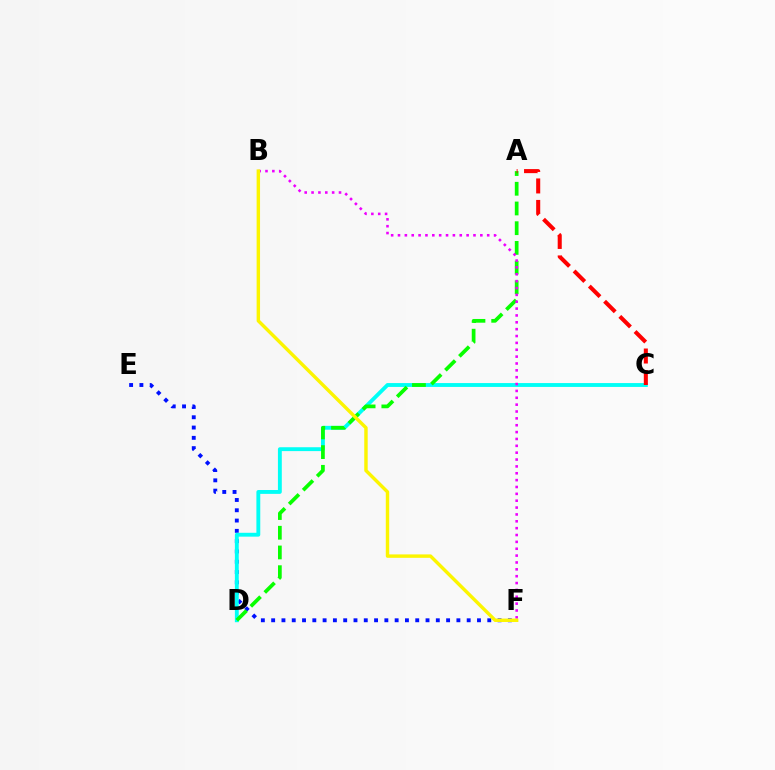{('E', 'F'): [{'color': '#0010ff', 'line_style': 'dotted', 'thickness': 2.8}], ('C', 'D'): [{'color': '#00fff6', 'line_style': 'solid', 'thickness': 2.78}], ('A', 'D'): [{'color': '#08ff00', 'line_style': 'dashed', 'thickness': 2.68}], ('A', 'C'): [{'color': '#ff0000', 'line_style': 'dashed', 'thickness': 2.92}], ('B', 'F'): [{'color': '#ee00ff', 'line_style': 'dotted', 'thickness': 1.86}, {'color': '#fcf500', 'line_style': 'solid', 'thickness': 2.46}]}